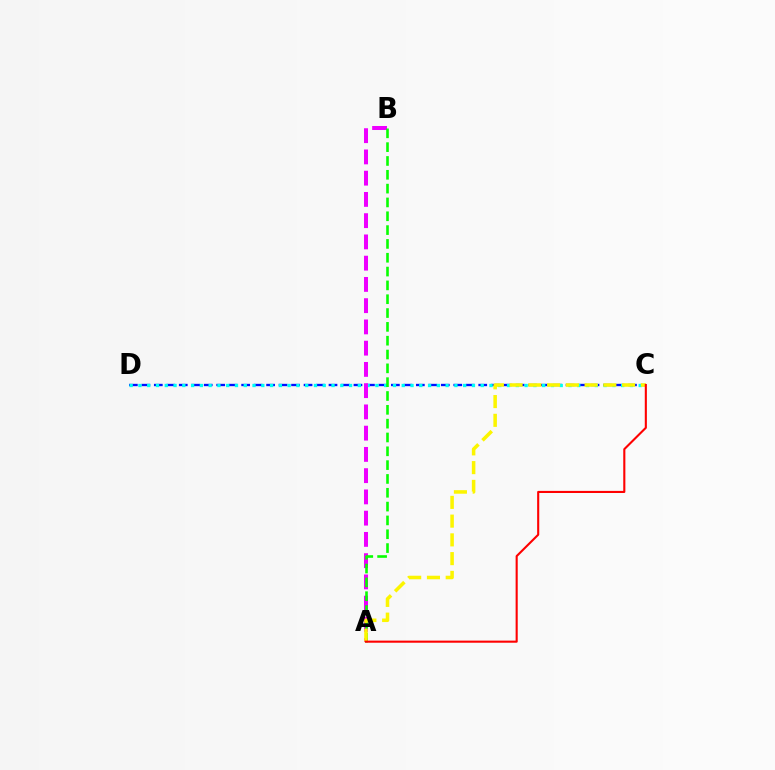{('C', 'D'): [{'color': '#0010ff', 'line_style': 'dashed', 'thickness': 1.7}, {'color': '#00fff6', 'line_style': 'dotted', 'thickness': 2.38}], ('A', 'B'): [{'color': '#ee00ff', 'line_style': 'dashed', 'thickness': 2.89}, {'color': '#08ff00', 'line_style': 'dashed', 'thickness': 1.88}], ('A', 'C'): [{'color': '#fcf500', 'line_style': 'dashed', 'thickness': 2.55}, {'color': '#ff0000', 'line_style': 'solid', 'thickness': 1.51}]}